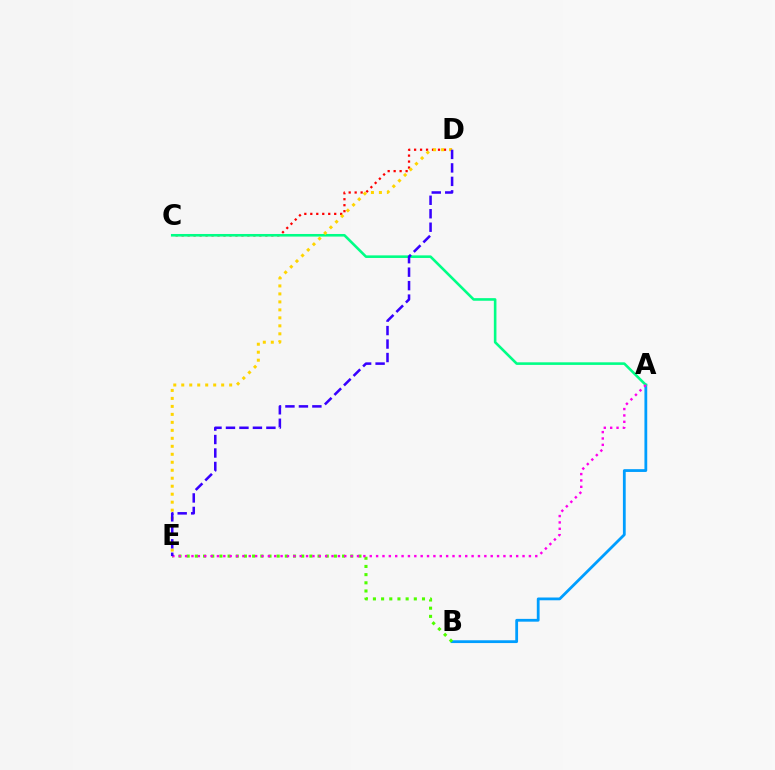{('C', 'D'): [{'color': '#ff0000', 'line_style': 'dotted', 'thickness': 1.62}], ('A', 'B'): [{'color': '#009eff', 'line_style': 'solid', 'thickness': 2.01}], ('A', 'C'): [{'color': '#00ff86', 'line_style': 'solid', 'thickness': 1.87}], ('D', 'E'): [{'color': '#ffd500', 'line_style': 'dotted', 'thickness': 2.17}, {'color': '#3700ff', 'line_style': 'dashed', 'thickness': 1.83}], ('B', 'E'): [{'color': '#4fff00', 'line_style': 'dotted', 'thickness': 2.22}], ('A', 'E'): [{'color': '#ff00ed', 'line_style': 'dotted', 'thickness': 1.73}]}